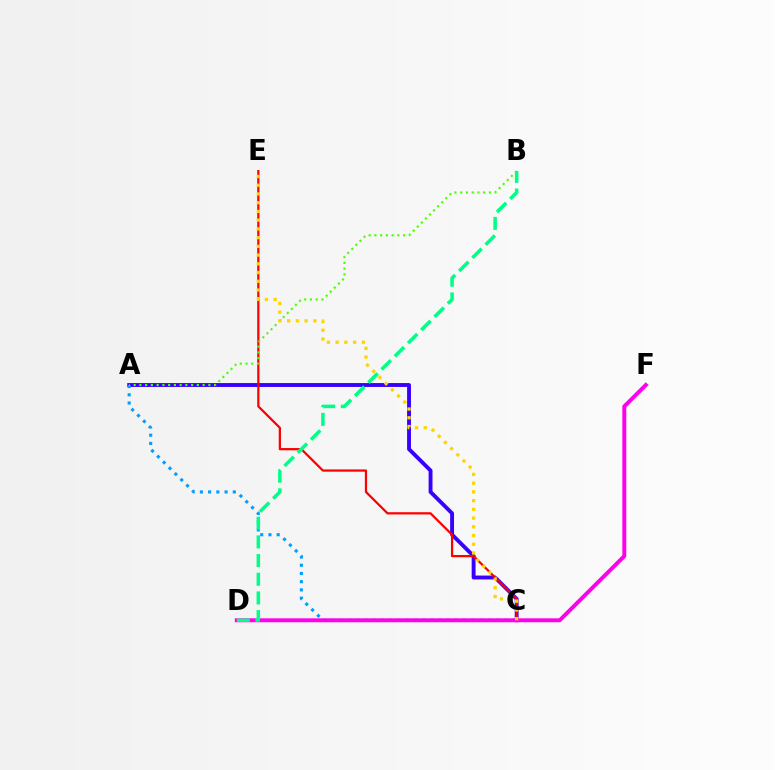{('A', 'C'): [{'color': '#3700ff', 'line_style': 'solid', 'thickness': 2.8}, {'color': '#009eff', 'line_style': 'dotted', 'thickness': 2.24}], ('C', 'E'): [{'color': '#ff0000', 'line_style': 'solid', 'thickness': 1.62}, {'color': '#ffd500', 'line_style': 'dotted', 'thickness': 2.37}], ('D', 'F'): [{'color': '#ff00ed', 'line_style': 'solid', 'thickness': 2.84}], ('A', 'B'): [{'color': '#4fff00', 'line_style': 'dotted', 'thickness': 1.56}], ('B', 'D'): [{'color': '#00ff86', 'line_style': 'dashed', 'thickness': 2.54}]}